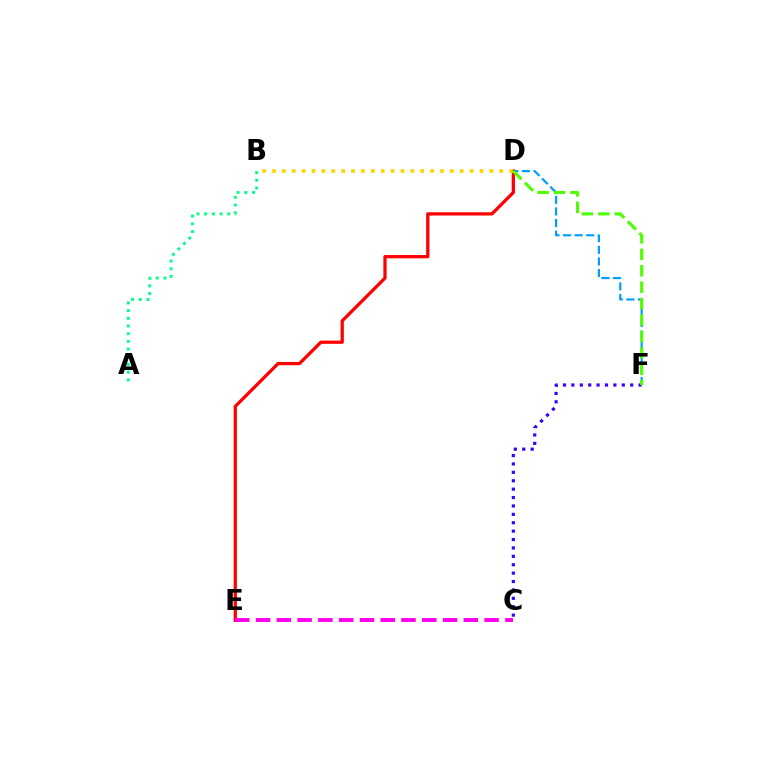{('A', 'B'): [{'color': '#00ff86', 'line_style': 'dotted', 'thickness': 2.09}], ('C', 'F'): [{'color': '#3700ff', 'line_style': 'dotted', 'thickness': 2.28}], ('D', 'F'): [{'color': '#009eff', 'line_style': 'dashed', 'thickness': 1.58}, {'color': '#4fff00', 'line_style': 'dashed', 'thickness': 2.23}], ('D', 'E'): [{'color': '#ff0000', 'line_style': 'solid', 'thickness': 2.34}], ('B', 'D'): [{'color': '#ffd500', 'line_style': 'dotted', 'thickness': 2.68}], ('C', 'E'): [{'color': '#ff00ed', 'line_style': 'dashed', 'thickness': 2.82}]}